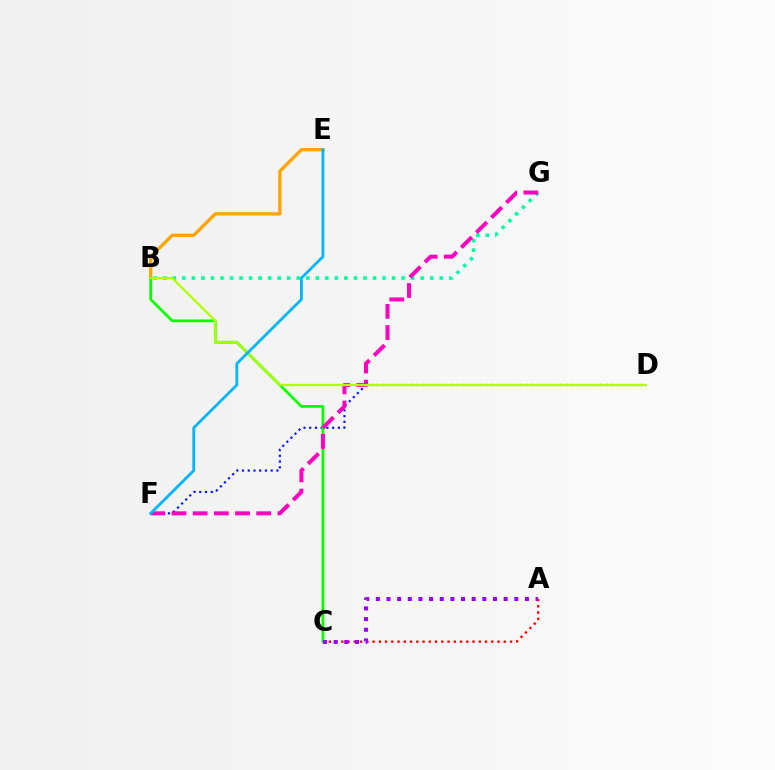{('B', 'E'): [{'color': '#ffa500', 'line_style': 'solid', 'thickness': 2.41}], ('A', 'C'): [{'color': '#ff0000', 'line_style': 'dotted', 'thickness': 1.7}, {'color': '#9b00ff', 'line_style': 'dotted', 'thickness': 2.89}], ('D', 'F'): [{'color': '#0010ff', 'line_style': 'dotted', 'thickness': 1.56}], ('B', 'G'): [{'color': '#00ff9d', 'line_style': 'dotted', 'thickness': 2.59}], ('B', 'C'): [{'color': '#08ff00', 'line_style': 'solid', 'thickness': 1.99}], ('F', 'G'): [{'color': '#ff00bd', 'line_style': 'dashed', 'thickness': 2.88}], ('B', 'D'): [{'color': '#b3ff00', 'line_style': 'solid', 'thickness': 1.65}], ('E', 'F'): [{'color': '#00b5ff', 'line_style': 'solid', 'thickness': 2.0}]}